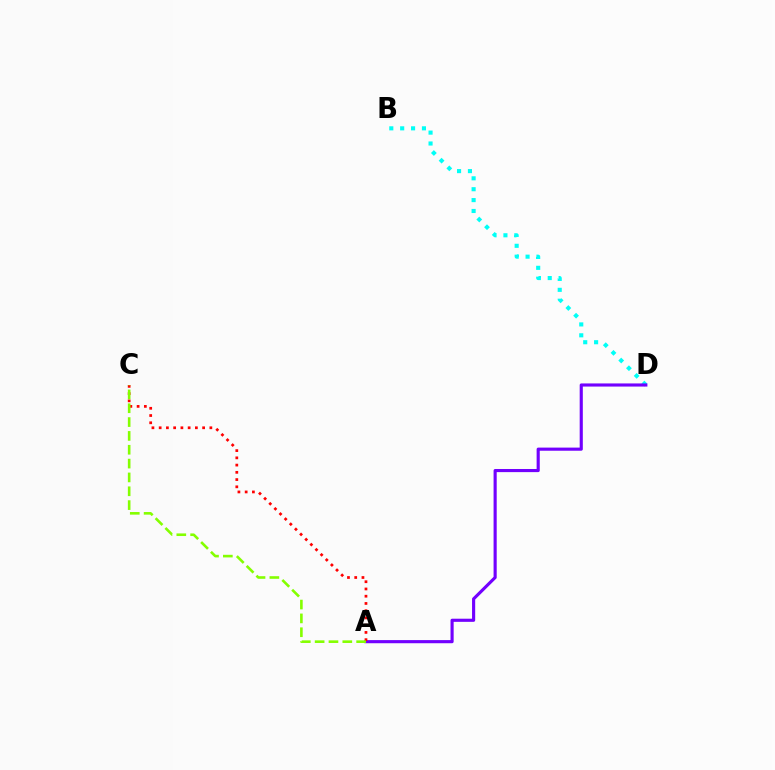{('B', 'D'): [{'color': '#00fff6', 'line_style': 'dotted', 'thickness': 2.96}], ('A', 'D'): [{'color': '#7200ff', 'line_style': 'solid', 'thickness': 2.25}], ('A', 'C'): [{'color': '#ff0000', 'line_style': 'dotted', 'thickness': 1.97}, {'color': '#84ff00', 'line_style': 'dashed', 'thickness': 1.88}]}